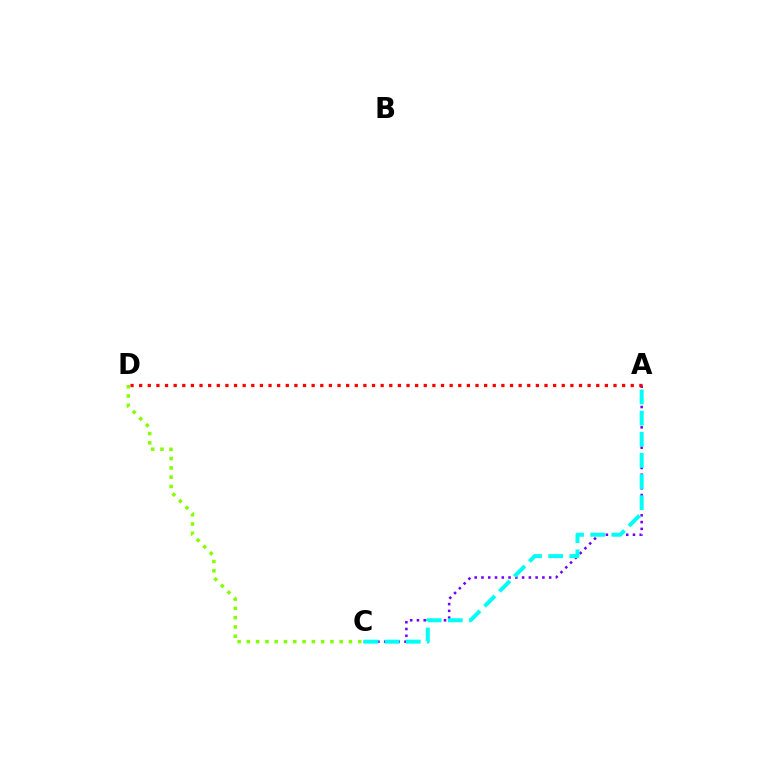{('A', 'C'): [{'color': '#7200ff', 'line_style': 'dotted', 'thickness': 1.84}, {'color': '#00fff6', 'line_style': 'dashed', 'thickness': 2.87}], ('A', 'D'): [{'color': '#ff0000', 'line_style': 'dotted', 'thickness': 2.34}], ('C', 'D'): [{'color': '#84ff00', 'line_style': 'dotted', 'thickness': 2.52}]}